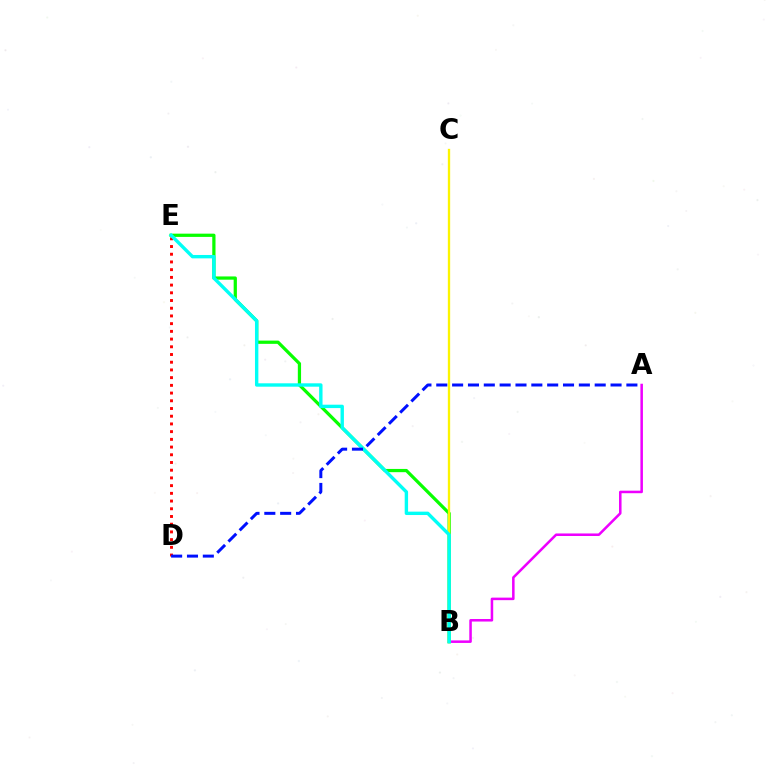{('A', 'B'): [{'color': '#ee00ff', 'line_style': 'solid', 'thickness': 1.82}], ('B', 'E'): [{'color': '#08ff00', 'line_style': 'solid', 'thickness': 2.33}, {'color': '#00fff6', 'line_style': 'solid', 'thickness': 2.44}], ('D', 'E'): [{'color': '#ff0000', 'line_style': 'dotted', 'thickness': 2.1}], ('B', 'C'): [{'color': '#fcf500', 'line_style': 'solid', 'thickness': 1.68}], ('A', 'D'): [{'color': '#0010ff', 'line_style': 'dashed', 'thickness': 2.15}]}